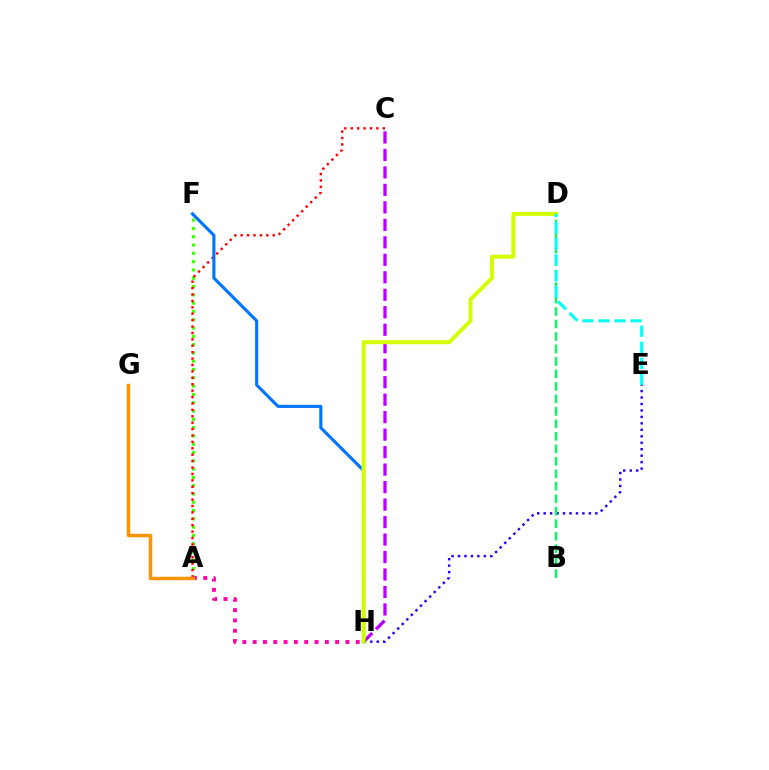{('A', 'F'): [{'color': '#3dff00', 'line_style': 'dotted', 'thickness': 2.25}], ('A', 'C'): [{'color': '#ff0000', 'line_style': 'dotted', 'thickness': 1.74}], ('C', 'H'): [{'color': '#b900ff', 'line_style': 'dashed', 'thickness': 2.37}], ('E', 'H'): [{'color': '#2500ff', 'line_style': 'dotted', 'thickness': 1.76}], ('F', 'H'): [{'color': '#0074ff', 'line_style': 'solid', 'thickness': 2.23}], ('B', 'D'): [{'color': '#00ff5c', 'line_style': 'dashed', 'thickness': 1.7}], ('D', 'H'): [{'color': '#d1ff00', 'line_style': 'solid', 'thickness': 2.85}], ('A', 'H'): [{'color': '#ff00ac', 'line_style': 'dotted', 'thickness': 2.8}], ('D', 'E'): [{'color': '#00fff6', 'line_style': 'dashed', 'thickness': 2.18}], ('A', 'G'): [{'color': '#ff9400', 'line_style': 'solid', 'thickness': 2.5}]}